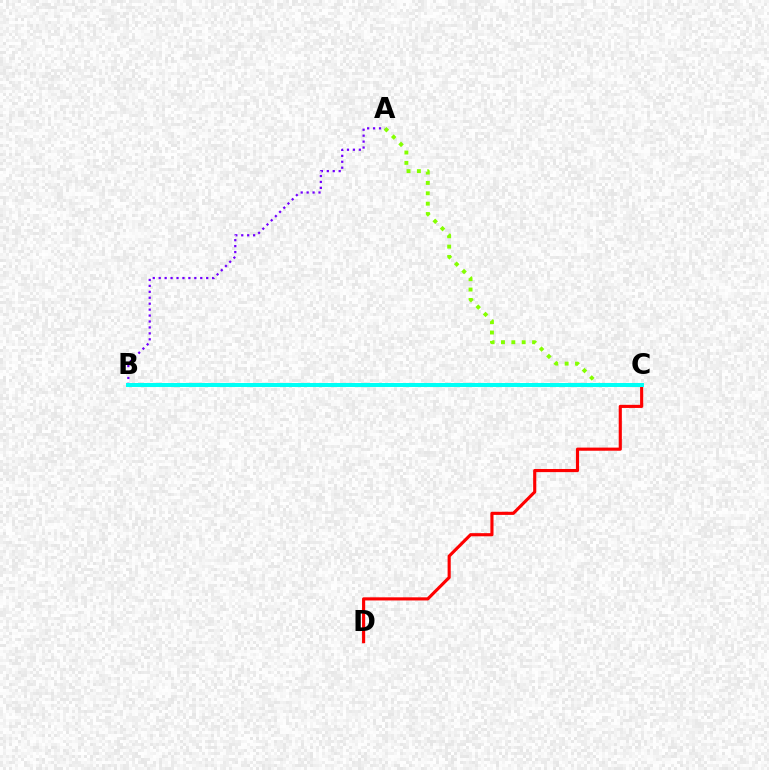{('A', 'C'): [{'color': '#84ff00', 'line_style': 'dotted', 'thickness': 2.82}], ('C', 'D'): [{'color': '#ff0000', 'line_style': 'solid', 'thickness': 2.25}], ('A', 'B'): [{'color': '#7200ff', 'line_style': 'dotted', 'thickness': 1.61}], ('B', 'C'): [{'color': '#00fff6', 'line_style': 'solid', 'thickness': 2.89}]}